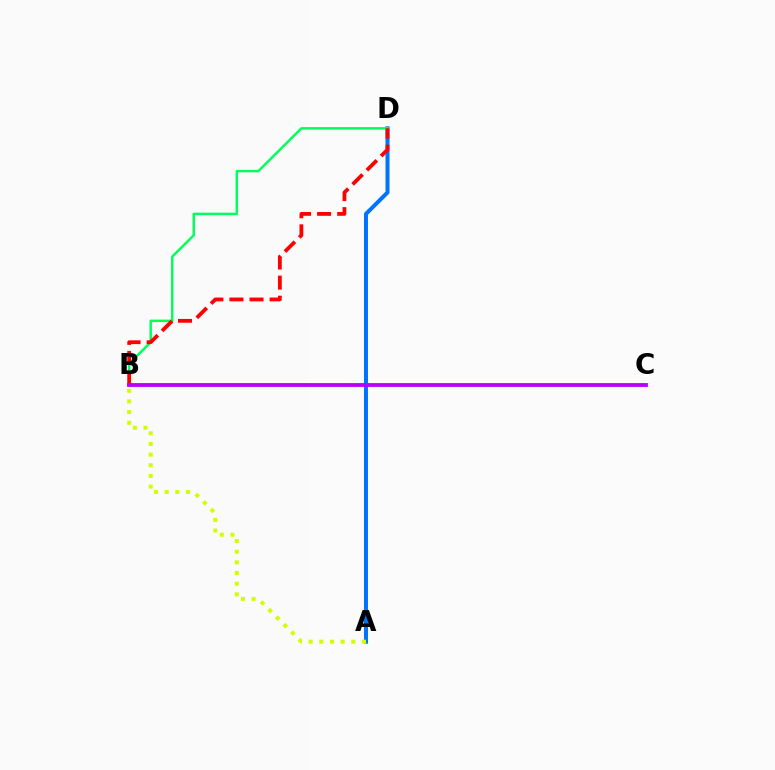{('A', 'D'): [{'color': '#0074ff', 'line_style': 'solid', 'thickness': 2.89}], ('A', 'B'): [{'color': '#d1ff00', 'line_style': 'dotted', 'thickness': 2.9}], ('B', 'D'): [{'color': '#00ff5c', 'line_style': 'solid', 'thickness': 1.77}, {'color': '#ff0000', 'line_style': 'dashed', 'thickness': 2.73}], ('B', 'C'): [{'color': '#b900ff', 'line_style': 'solid', 'thickness': 2.76}]}